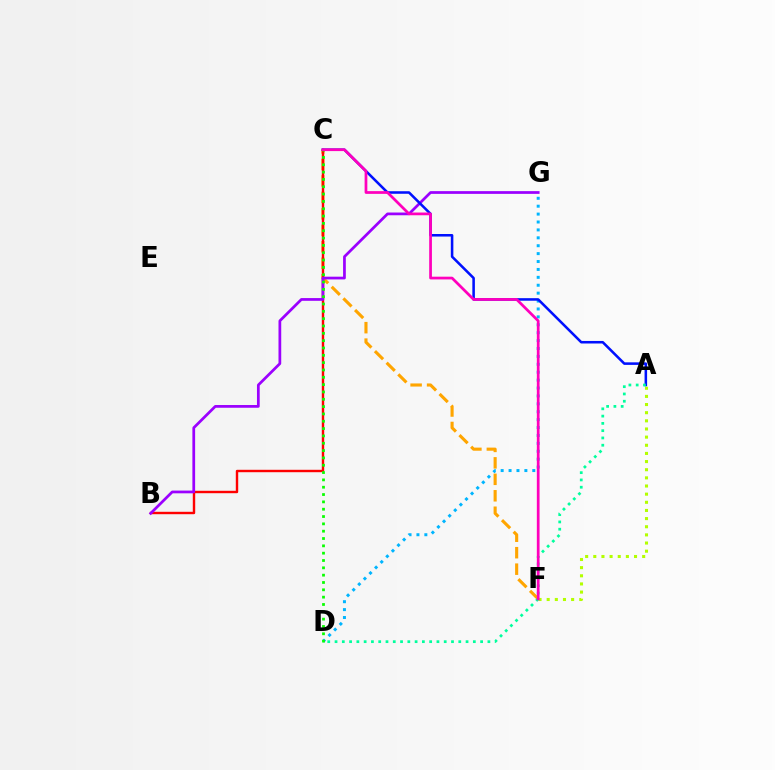{('C', 'F'): [{'color': '#ffa500', 'line_style': 'dashed', 'thickness': 2.24}, {'color': '#ff00bd', 'line_style': 'solid', 'thickness': 1.97}], ('B', 'C'): [{'color': '#ff0000', 'line_style': 'solid', 'thickness': 1.74}], ('A', 'F'): [{'color': '#b3ff00', 'line_style': 'dotted', 'thickness': 2.21}], ('D', 'G'): [{'color': '#00b5ff', 'line_style': 'dotted', 'thickness': 2.15}], ('B', 'G'): [{'color': '#9b00ff', 'line_style': 'solid', 'thickness': 1.97}], ('A', 'C'): [{'color': '#0010ff', 'line_style': 'solid', 'thickness': 1.83}], ('C', 'D'): [{'color': '#08ff00', 'line_style': 'dotted', 'thickness': 1.99}], ('A', 'D'): [{'color': '#00ff9d', 'line_style': 'dotted', 'thickness': 1.98}]}